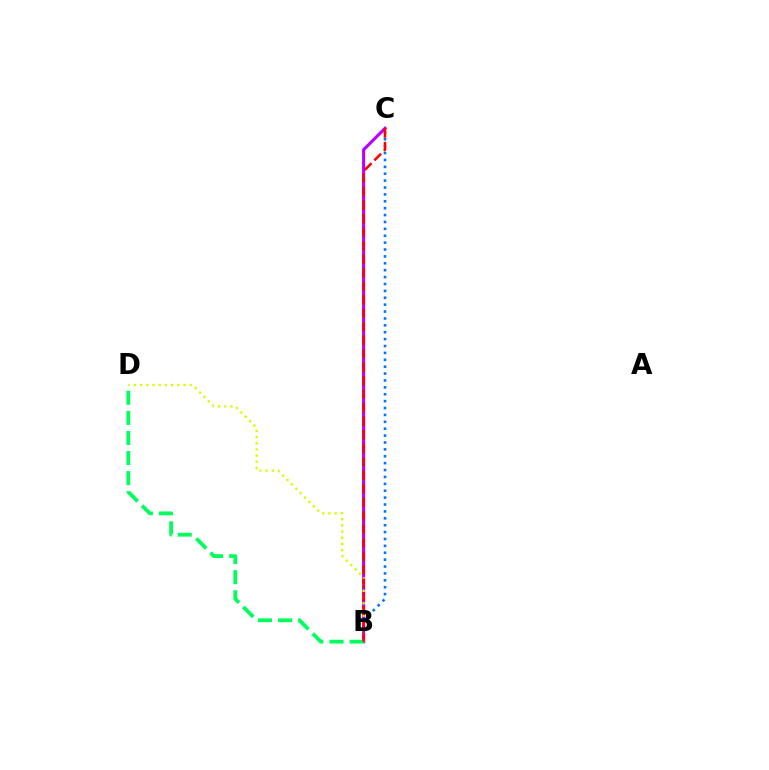{('B', 'C'): [{'color': '#b900ff', 'line_style': 'solid', 'thickness': 2.24}, {'color': '#0074ff', 'line_style': 'dotted', 'thickness': 1.87}, {'color': '#ff0000', 'line_style': 'dashed', 'thickness': 1.83}], ('B', 'D'): [{'color': '#d1ff00', 'line_style': 'dotted', 'thickness': 1.68}, {'color': '#00ff5c', 'line_style': 'dashed', 'thickness': 2.73}]}